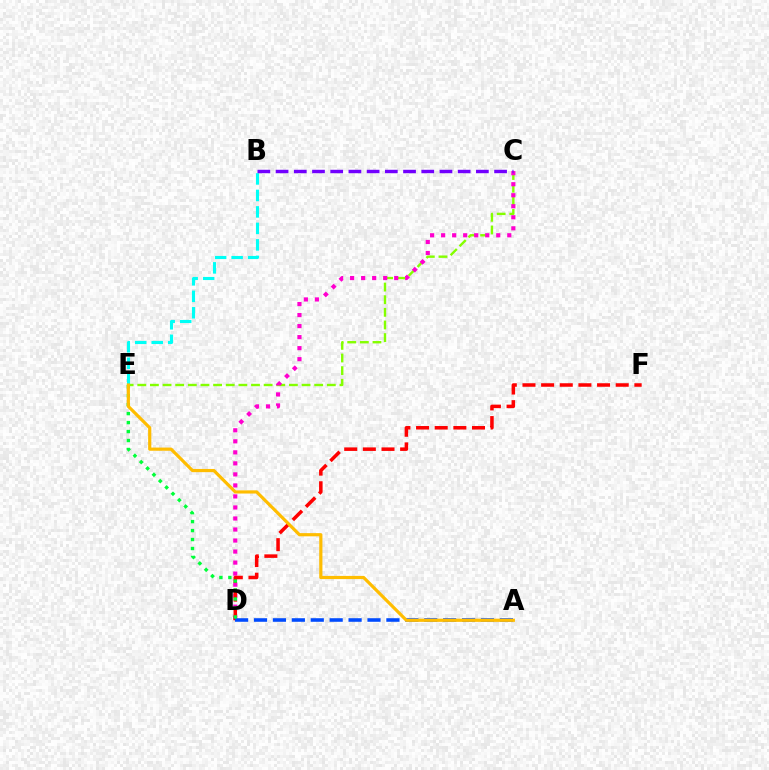{('C', 'E'): [{'color': '#84ff00', 'line_style': 'dashed', 'thickness': 1.72}], ('B', 'E'): [{'color': '#00fff6', 'line_style': 'dashed', 'thickness': 2.24}], ('C', 'D'): [{'color': '#ff00cf', 'line_style': 'dotted', 'thickness': 3.0}], ('D', 'F'): [{'color': '#ff0000', 'line_style': 'dashed', 'thickness': 2.53}], ('A', 'D'): [{'color': '#004bff', 'line_style': 'dashed', 'thickness': 2.57}], ('B', 'C'): [{'color': '#7200ff', 'line_style': 'dashed', 'thickness': 2.47}], ('D', 'E'): [{'color': '#00ff39', 'line_style': 'dotted', 'thickness': 2.44}], ('A', 'E'): [{'color': '#ffbd00', 'line_style': 'solid', 'thickness': 2.29}]}